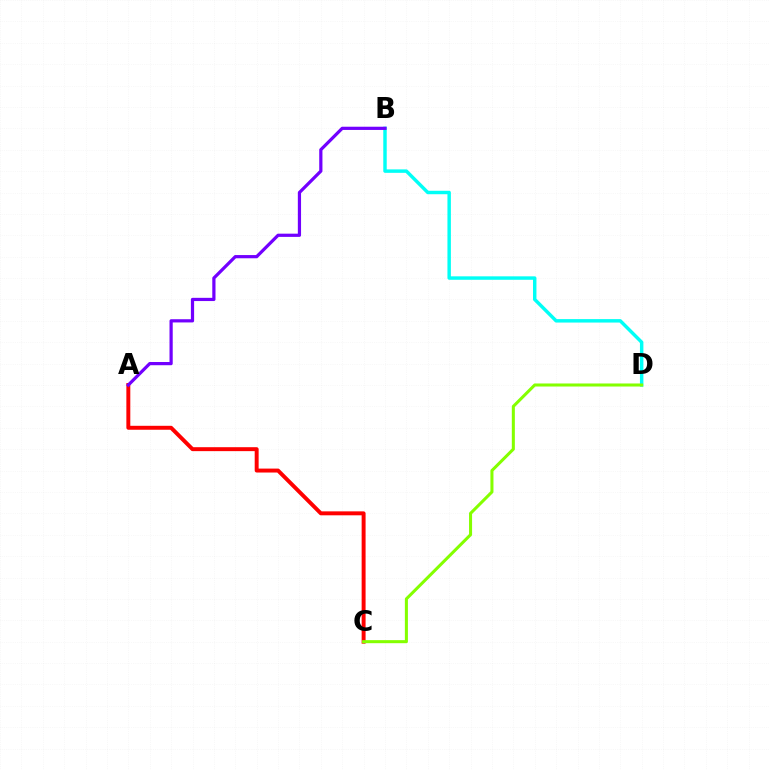{('A', 'C'): [{'color': '#ff0000', 'line_style': 'solid', 'thickness': 2.84}], ('B', 'D'): [{'color': '#00fff6', 'line_style': 'solid', 'thickness': 2.48}], ('A', 'B'): [{'color': '#7200ff', 'line_style': 'solid', 'thickness': 2.32}], ('C', 'D'): [{'color': '#84ff00', 'line_style': 'solid', 'thickness': 2.19}]}